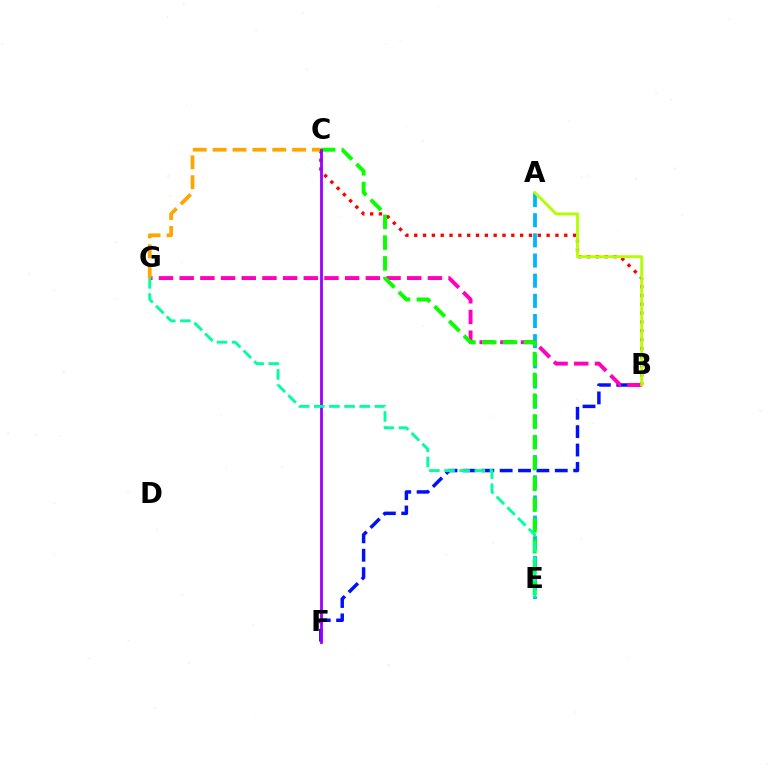{('A', 'E'): [{'color': '#00b5ff', 'line_style': 'dashed', 'thickness': 2.74}], ('B', 'C'): [{'color': '#ff0000', 'line_style': 'dotted', 'thickness': 2.4}], ('B', 'F'): [{'color': '#0010ff', 'line_style': 'dashed', 'thickness': 2.5}], ('B', 'G'): [{'color': '#ff00bd', 'line_style': 'dashed', 'thickness': 2.81}], ('A', 'B'): [{'color': '#b3ff00', 'line_style': 'solid', 'thickness': 2.05}], ('C', 'E'): [{'color': '#08ff00', 'line_style': 'dashed', 'thickness': 2.82}], ('C', 'G'): [{'color': '#ffa500', 'line_style': 'dashed', 'thickness': 2.7}], ('C', 'F'): [{'color': '#9b00ff', 'line_style': 'solid', 'thickness': 2.01}], ('E', 'G'): [{'color': '#00ff9d', 'line_style': 'dashed', 'thickness': 2.06}]}